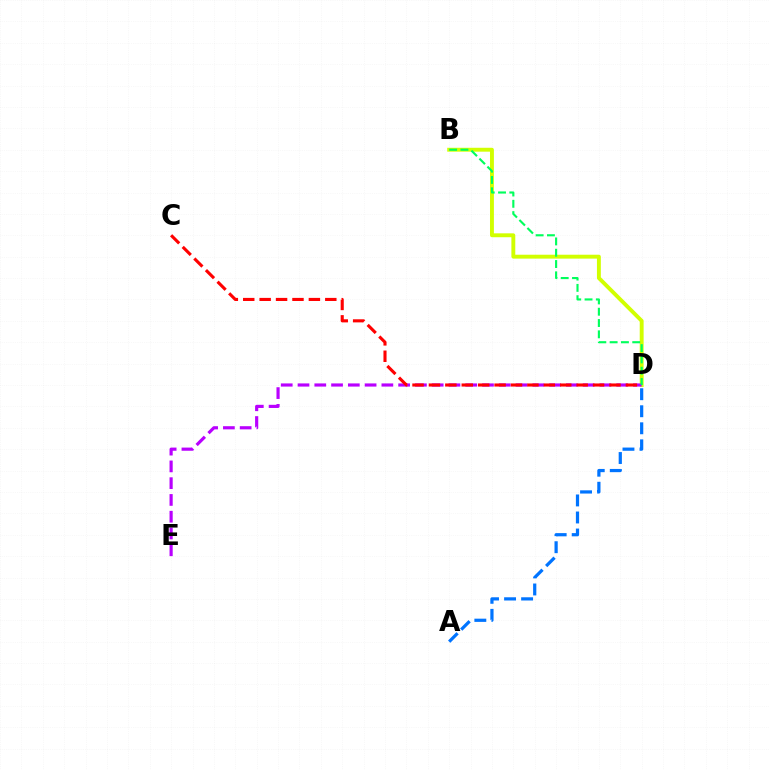{('B', 'D'): [{'color': '#d1ff00', 'line_style': 'solid', 'thickness': 2.81}, {'color': '#00ff5c', 'line_style': 'dashed', 'thickness': 1.54}], ('D', 'E'): [{'color': '#b900ff', 'line_style': 'dashed', 'thickness': 2.28}], ('C', 'D'): [{'color': '#ff0000', 'line_style': 'dashed', 'thickness': 2.23}], ('A', 'D'): [{'color': '#0074ff', 'line_style': 'dashed', 'thickness': 2.31}]}